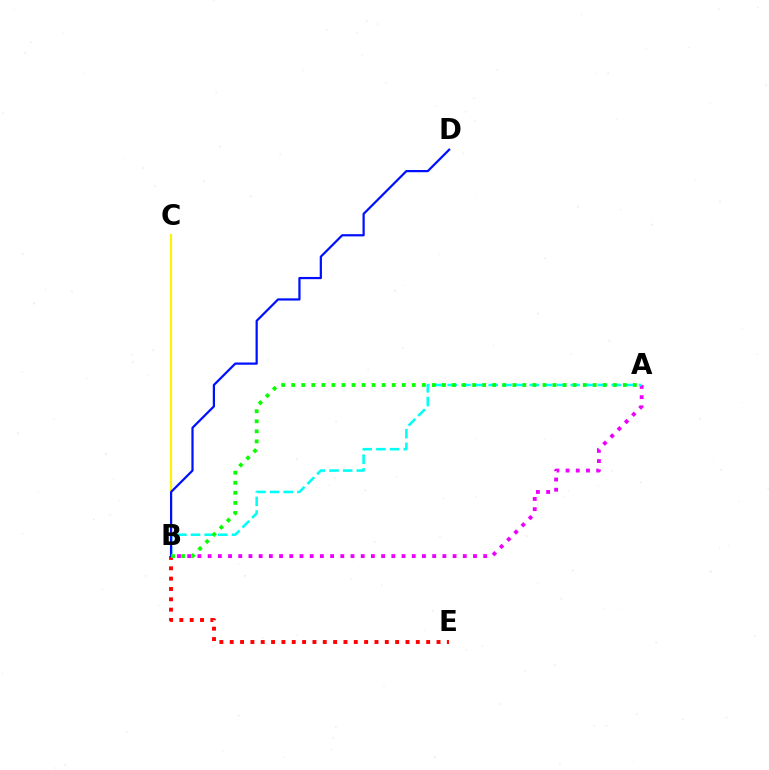{('B', 'C'): [{'color': '#fcf500', 'line_style': 'solid', 'thickness': 1.58}], ('A', 'B'): [{'color': '#ee00ff', 'line_style': 'dotted', 'thickness': 2.77}, {'color': '#00fff6', 'line_style': 'dashed', 'thickness': 1.86}, {'color': '#08ff00', 'line_style': 'dotted', 'thickness': 2.73}], ('B', 'E'): [{'color': '#ff0000', 'line_style': 'dotted', 'thickness': 2.81}], ('B', 'D'): [{'color': '#0010ff', 'line_style': 'solid', 'thickness': 1.6}]}